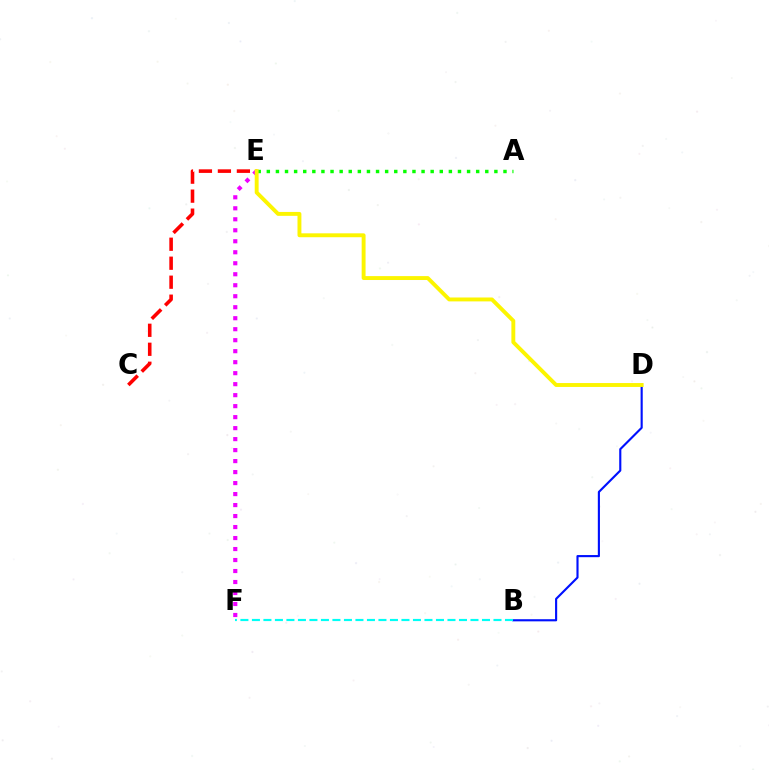{('B', 'D'): [{'color': '#0010ff', 'line_style': 'solid', 'thickness': 1.53}], ('A', 'E'): [{'color': '#08ff00', 'line_style': 'dotted', 'thickness': 2.47}], ('E', 'F'): [{'color': '#ee00ff', 'line_style': 'dotted', 'thickness': 2.99}], ('C', 'E'): [{'color': '#ff0000', 'line_style': 'dashed', 'thickness': 2.58}], ('D', 'E'): [{'color': '#fcf500', 'line_style': 'solid', 'thickness': 2.81}], ('B', 'F'): [{'color': '#00fff6', 'line_style': 'dashed', 'thickness': 1.56}]}